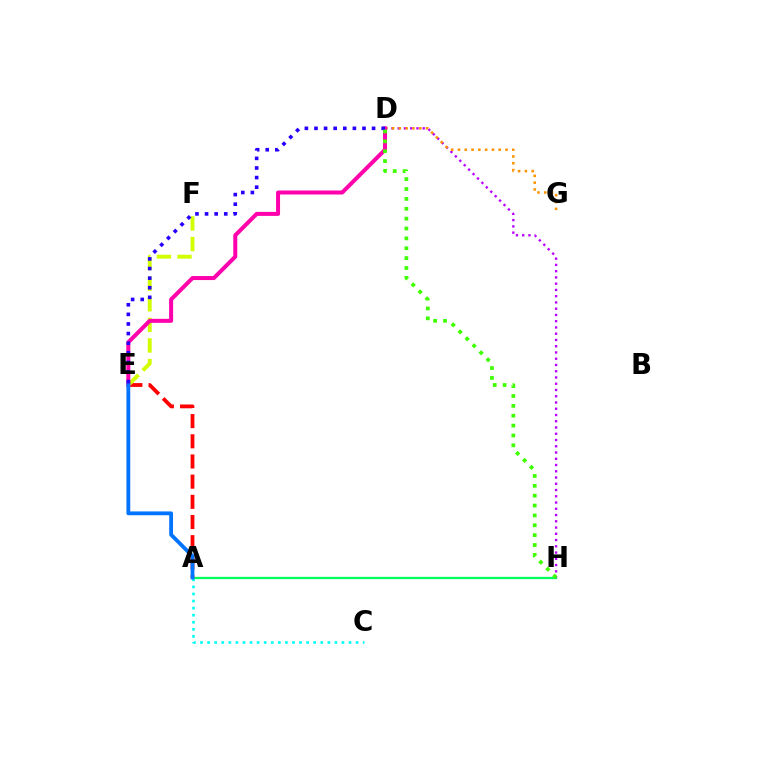{('A', 'H'): [{'color': '#00ff5c', 'line_style': 'solid', 'thickness': 1.64}], ('D', 'H'): [{'color': '#b900ff', 'line_style': 'dotted', 'thickness': 1.7}, {'color': '#3dff00', 'line_style': 'dotted', 'thickness': 2.68}], ('A', 'E'): [{'color': '#ff0000', 'line_style': 'dashed', 'thickness': 2.74}, {'color': '#0074ff', 'line_style': 'solid', 'thickness': 2.75}], ('D', 'G'): [{'color': '#ff9400', 'line_style': 'dotted', 'thickness': 1.85}], ('A', 'C'): [{'color': '#00fff6', 'line_style': 'dotted', 'thickness': 1.92}], ('E', 'F'): [{'color': '#d1ff00', 'line_style': 'dashed', 'thickness': 2.8}], ('D', 'E'): [{'color': '#ff00ac', 'line_style': 'solid', 'thickness': 2.89}, {'color': '#2500ff', 'line_style': 'dotted', 'thickness': 2.61}]}